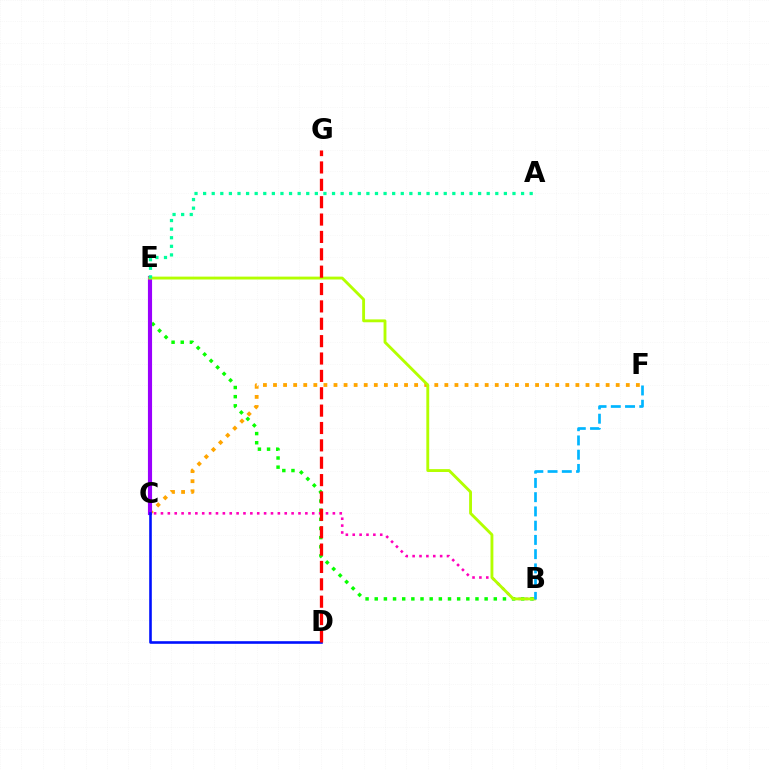{('B', 'C'): [{'color': '#ff00bd', 'line_style': 'dotted', 'thickness': 1.87}], ('C', 'F'): [{'color': '#ffa500', 'line_style': 'dotted', 'thickness': 2.74}], ('B', 'E'): [{'color': '#08ff00', 'line_style': 'dotted', 'thickness': 2.49}, {'color': '#b3ff00', 'line_style': 'solid', 'thickness': 2.06}], ('C', 'E'): [{'color': '#9b00ff', 'line_style': 'solid', 'thickness': 2.98}], ('C', 'D'): [{'color': '#0010ff', 'line_style': 'solid', 'thickness': 1.88}], ('B', 'F'): [{'color': '#00b5ff', 'line_style': 'dashed', 'thickness': 1.94}], ('D', 'G'): [{'color': '#ff0000', 'line_style': 'dashed', 'thickness': 2.36}], ('A', 'E'): [{'color': '#00ff9d', 'line_style': 'dotted', 'thickness': 2.33}]}